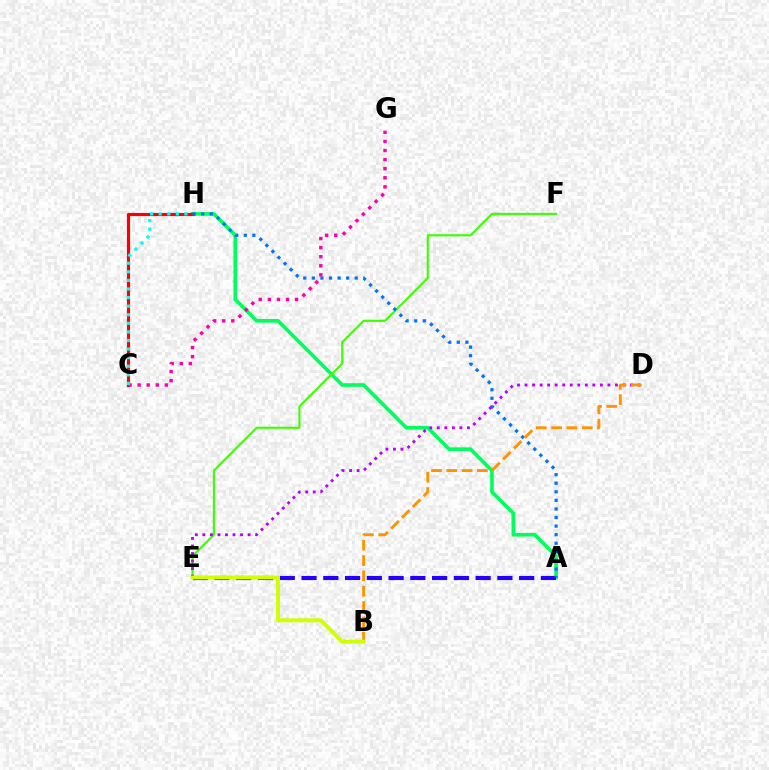{('A', 'H'): [{'color': '#00ff5c', 'line_style': 'solid', 'thickness': 2.62}, {'color': '#0074ff', 'line_style': 'dotted', 'thickness': 2.33}], ('E', 'F'): [{'color': '#3dff00', 'line_style': 'solid', 'thickness': 1.53}], ('A', 'E'): [{'color': '#2500ff', 'line_style': 'dashed', 'thickness': 2.96}], ('C', 'H'): [{'color': '#ff0000', 'line_style': 'solid', 'thickness': 2.26}, {'color': '#00fff6', 'line_style': 'dotted', 'thickness': 2.33}], ('C', 'G'): [{'color': '#ff00ac', 'line_style': 'dotted', 'thickness': 2.47}], ('D', 'E'): [{'color': '#b900ff', 'line_style': 'dotted', 'thickness': 2.05}], ('B', 'D'): [{'color': '#ff9400', 'line_style': 'dashed', 'thickness': 2.08}], ('B', 'E'): [{'color': '#d1ff00', 'line_style': 'solid', 'thickness': 2.84}]}